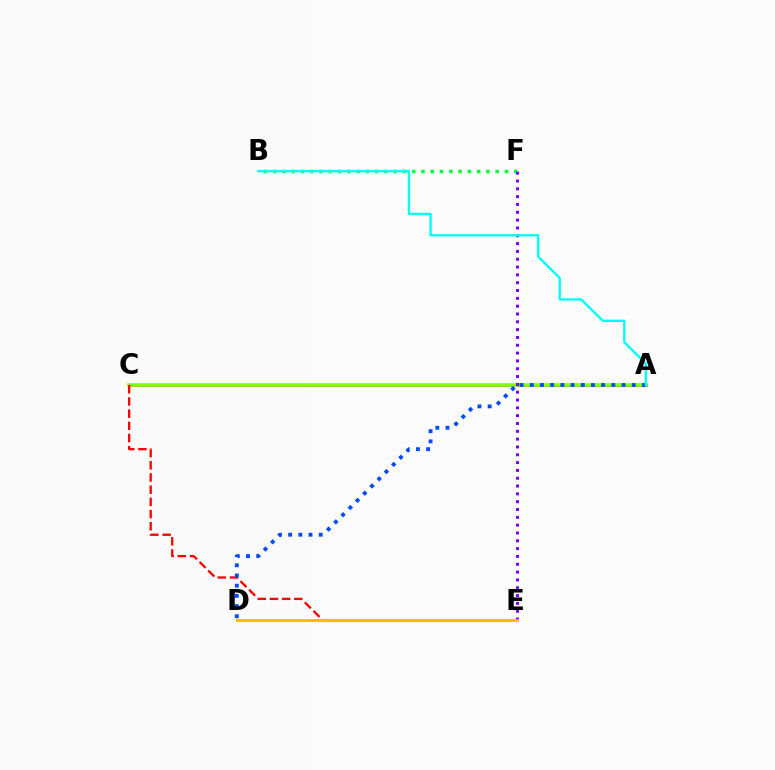{('A', 'C'): [{'color': '#ff00cf', 'line_style': 'solid', 'thickness': 2.01}, {'color': '#84ff00', 'line_style': 'solid', 'thickness': 2.59}], ('B', 'F'): [{'color': '#00ff39', 'line_style': 'dotted', 'thickness': 2.52}], ('E', 'F'): [{'color': '#7200ff', 'line_style': 'dotted', 'thickness': 2.13}], ('C', 'E'): [{'color': '#ff0000', 'line_style': 'dashed', 'thickness': 1.66}], ('A', 'D'): [{'color': '#004bff', 'line_style': 'dotted', 'thickness': 2.77}], ('D', 'E'): [{'color': '#ffbd00', 'line_style': 'solid', 'thickness': 2.13}], ('A', 'B'): [{'color': '#00fff6', 'line_style': 'solid', 'thickness': 1.71}]}